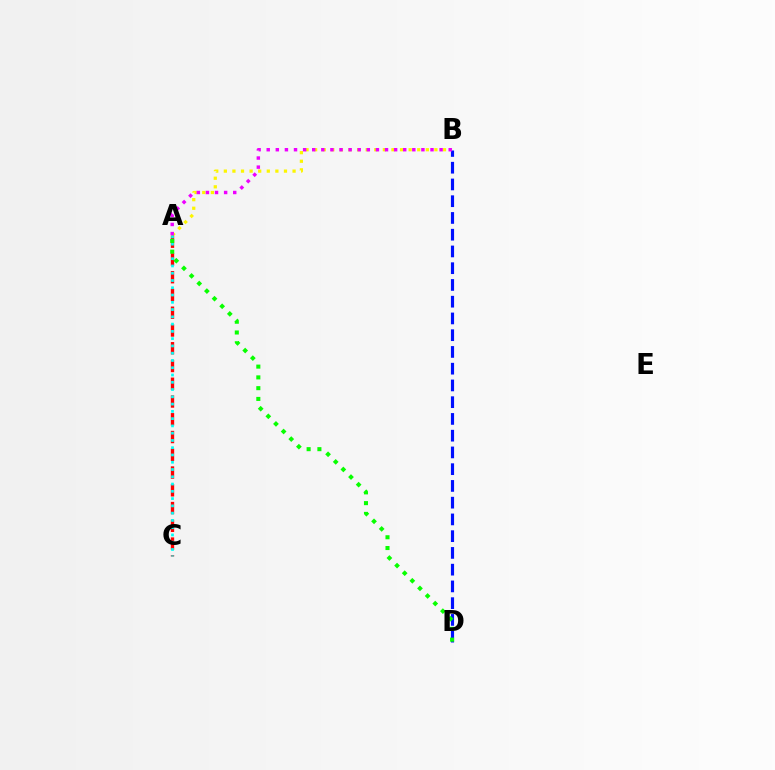{('A', 'B'): [{'color': '#fcf500', 'line_style': 'dotted', 'thickness': 2.33}, {'color': '#ee00ff', 'line_style': 'dotted', 'thickness': 2.47}], ('B', 'D'): [{'color': '#0010ff', 'line_style': 'dashed', 'thickness': 2.28}], ('A', 'C'): [{'color': '#ff0000', 'line_style': 'dashed', 'thickness': 2.41}, {'color': '#00fff6', 'line_style': 'dotted', 'thickness': 1.98}], ('A', 'D'): [{'color': '#08ff00', 'line_style': 'dotted', 'thickness': 2.93}]}